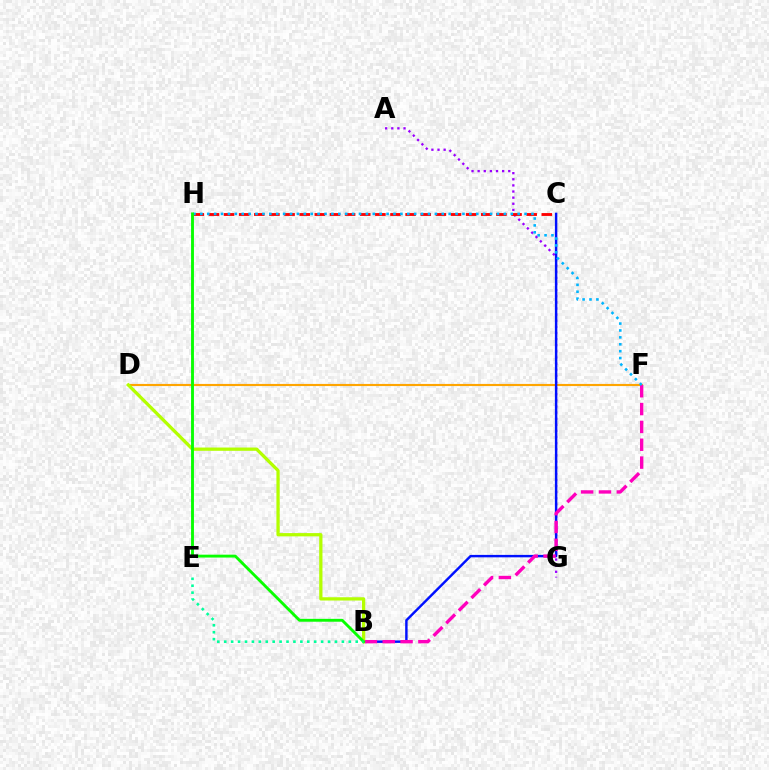{('D', 'F'): [{'color': '#ffa500', 'line_style': 'solid', 'thickness': 1.54}], ('A', 'G'): [{'color': '#9b00ff', 'line_style': 'dotted', 'thickness': 1.66}], ('B', 'C'): [{'color': '#0010ff', 'line_style': 'solid', 'thickness': 1.75}], ('B', 'D'): [{'color': '#b3ff00', 'line_style': 'solid', 'thickness': 2.35}], ('B', 'F'): [{'color': '#ff00bd', 'line_style': 'dashed', 'thickness': 2.42}], ('C', 'H'): [{'color': '#ff0000', 'line_style': 'dashed', 'thickness': 2.06}], ('F', 'H'): [{'color': '#00b5ff', 'line_style': 'dotted', 'thickness': 1.87}], ('B', 'H'): [{'color': '#08ff00', 'line_style': 'solid', 'thickness': 2.07}], ('B', 'E'): [{'color': '#00ff9d', 'line_style': 'dotted', 'thickness': 1.88}]}